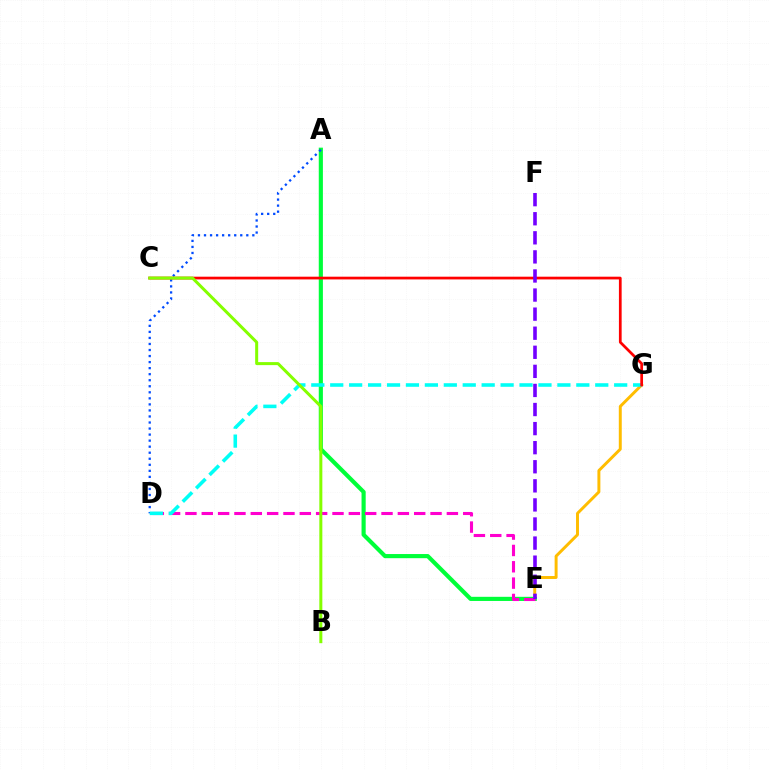{('E', 'G'): [{'color': '#ffbd00', 'line_style': 'solid', 'thickness': 2.13}], ('A', 'E'): [{'color': '#00ff39', 'line_style': 'solid', 'thickness': 2.98}], ('A', 'D'): [{'color': '#004bff', 'line_style': 'dotted', 'thickness': 1.64}], ('D', 'E'): [{'color': '#ff00cf', 'line_style': 'dashed', 'thickness': 2.22}], ('D', 'G'): [{'color': '#00fff6', 'line_style': 'dashed', 'thickness': 2.57}], ('C', 'G'): [{'color': '#ff0000', 'line_style': 'solid', 'thickness': 1.97}], ('E', 'F'): [{'color': '#7200ff', 'line_style': 'dashed', 'thickness': 2.59}], ('B', 'C'): [{'color': '#84ff00', 'line_style': 'solid', 'thickness': 2.17}]}